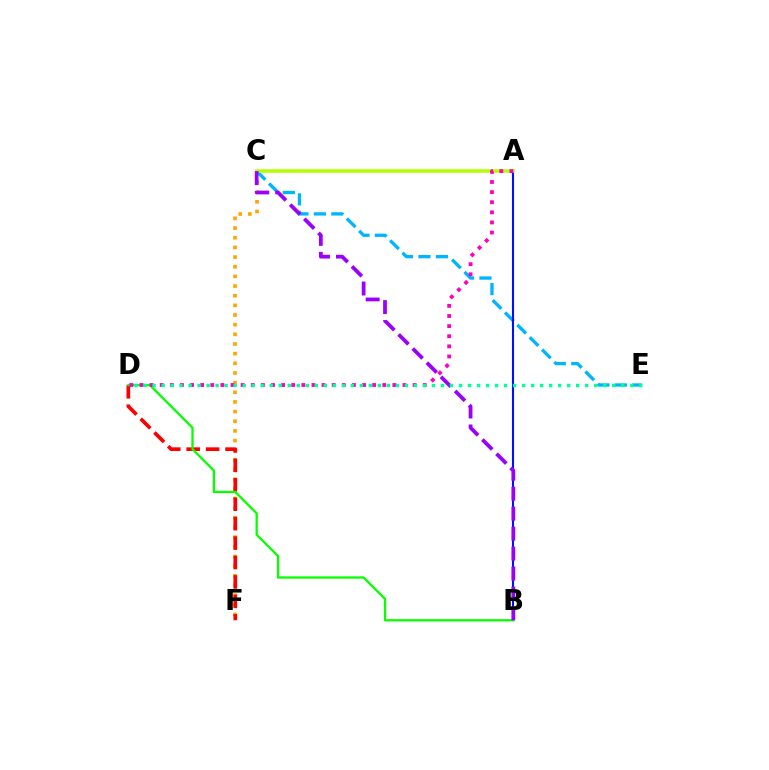{('C', 'F'): [{'color': '#ffa500', 'line_style': 'dotted', 'thickness': 2.62}], ('C', 'E'): [{'color': '#00b5ff', 'line_style': 'dashed', 'thickness': 2.37}], ('A', 'B'): [{'color': '#0010ff', 'line_style': 'solid', 'thickness': 1.5}], ('D', 'F'): [{'color': '#ff0000', 'line_style': 'dashed', 'thickness': 2.64}], ('A', 'C'): [{'color': '#b3ff00', 'line_style': 'solid', 'thickness': 2.52}], ('B', 'D'): [{'color': '#08ff00', 'line_style': 'solid', 'thickness': 1.65}], ('B', 'C'): [{'color': '#9b00ff', 'line_style': 'dashed', 'thickness': 2.71}], ('A', 'D'): [{'color': '#ff00bd', 'line_style': 'dotted', 'thickness': 2.75}], ('D', 'E'): [{'color': '#00ff9d', 'line_style': 'dotted', 'thickness': 2.45}]}